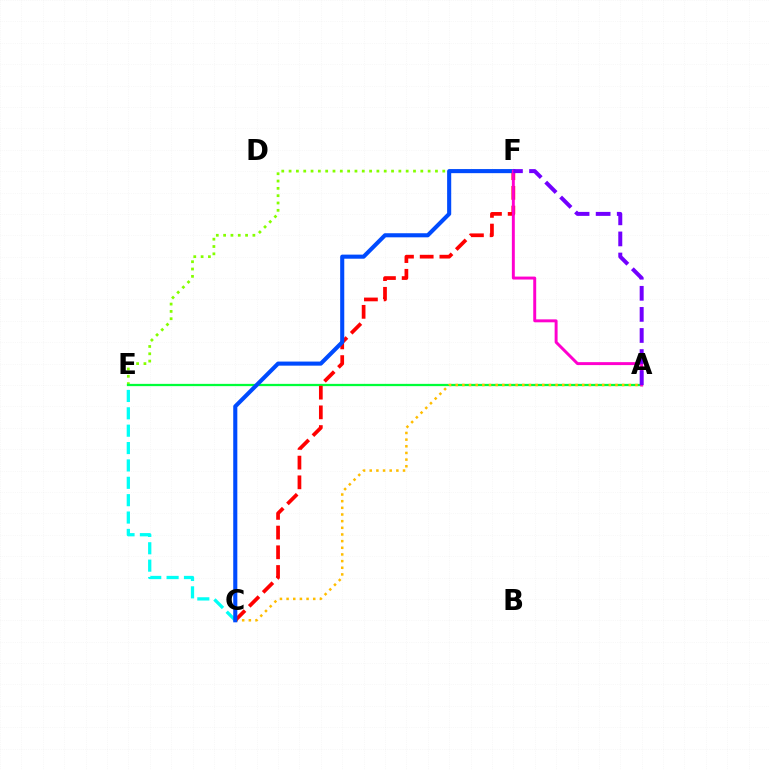{('C', 'E'): [{'color': '#00fff6', 'line_style': 'dashed', 'thickness': 2.36}], ('E', 'F'): [{'color': '#84ff00', 'line_style': 'dotted', 'thickness': 1.99}], ('A', 'E'): [{'color': '#00ff39', 'line_style': 'solid', 'thickness': 1.63}], ('A', 'C'): [{'color': '#ffbd00', 'line_style': 'dotted', 'thickness': 1.81}], ('C', 'F'): [{'color': '#ff0000', 'line_style': 'dashed', 'thickness': 2.68}, {'color': '#004bff', 'line_style': 'solid', 'thickness': 2.94}], ('A', 'F'): [{'color': '#ff00cf', 'line_style': 'solid', 'thickness': 2.12}, {'color': '#7200ff', 'line_style': 'dashed', 'thickness': 2.86}]}